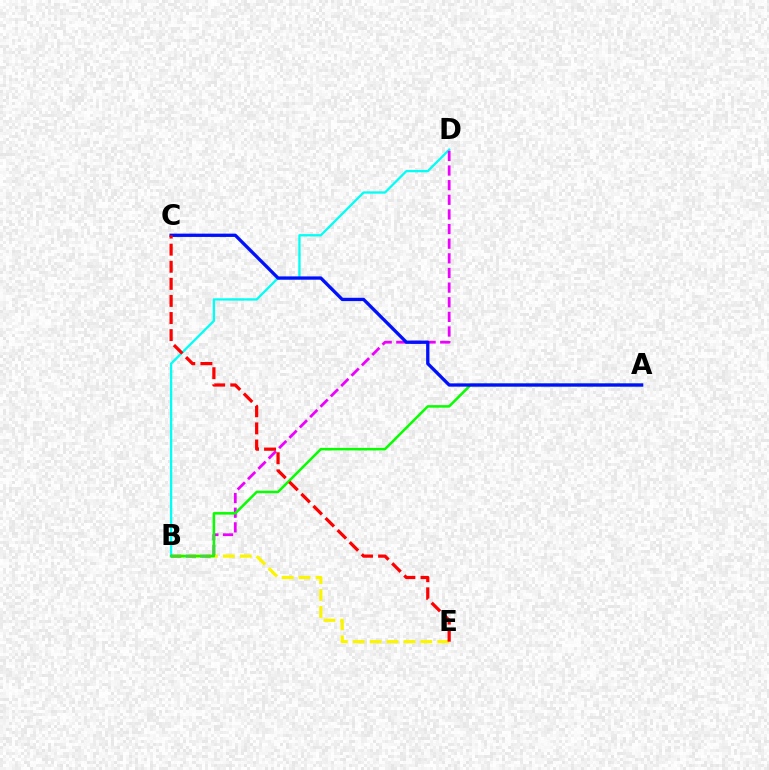{('B', 'E'): [{'color': '#fcf500', 'line_style': 'dashed', 'thickness': 2.3}], ('B', 'D'): [{'color': '#00fff6', 'line_style': 'solid', 'thickness': 1.65}, {'color': '#ee00ff', 'line_style': 'dashed', 'thickness': 1.99}], ('A', 'B'): [{'color': '#08ff00', 'line_style': 'solid', 'thickness': 1.82}], ('A', 'C'): [{'color': '#0010ff', 'line_style': 'solid', 'thickness': 2.37}], ('C', 'E'): [{'color': '#ff0000', 'line_style': 'dashed', 'thickness': 2.32}]}